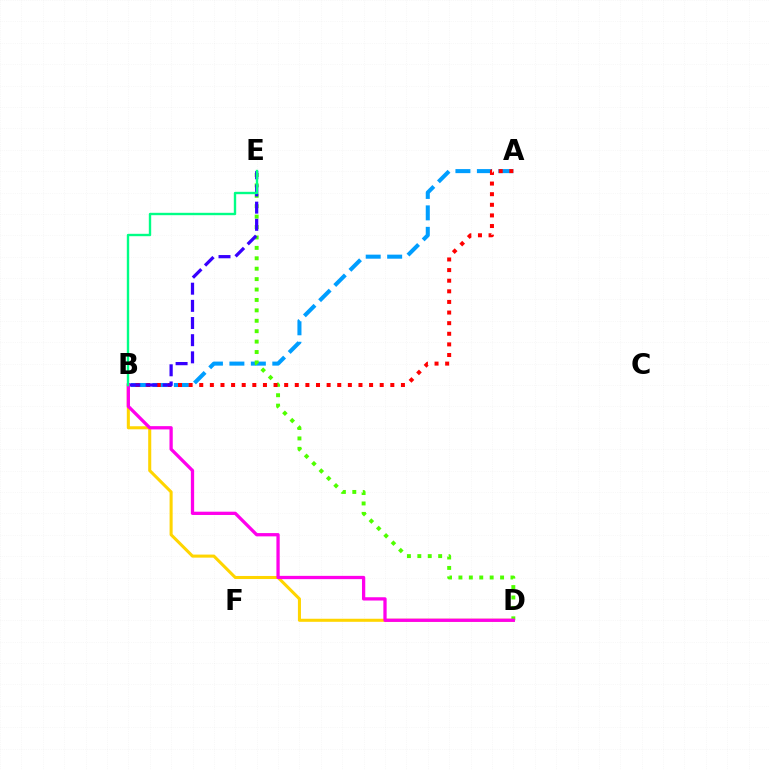{('A', 'B'): [{'color': '#009eff', 'line_style': 'dashed', 'thickness': 2.92}, {'color': '#ff0000', 'line_style': 'dotted', 'thickness': 2.88}], ('B', 'D'): [{'color': '#ffd500', 'line_style': 'solid', 'thickness': 2.2}, {'color': '#ff00ed', 'line_style': 'solid', 'thickness': 2.36}], ('D', 'E'): [{'color': '#4fff00', 'line_style': 'dotted', 'thickness': 2.83}], ('B', 'E'): [{'color': '#3700ff', 'line_style': 'dashed', 'thickness': 2.33}, {'color': '#00ff86', 'line_style': 'solid', 'thickness': 1.71}]}